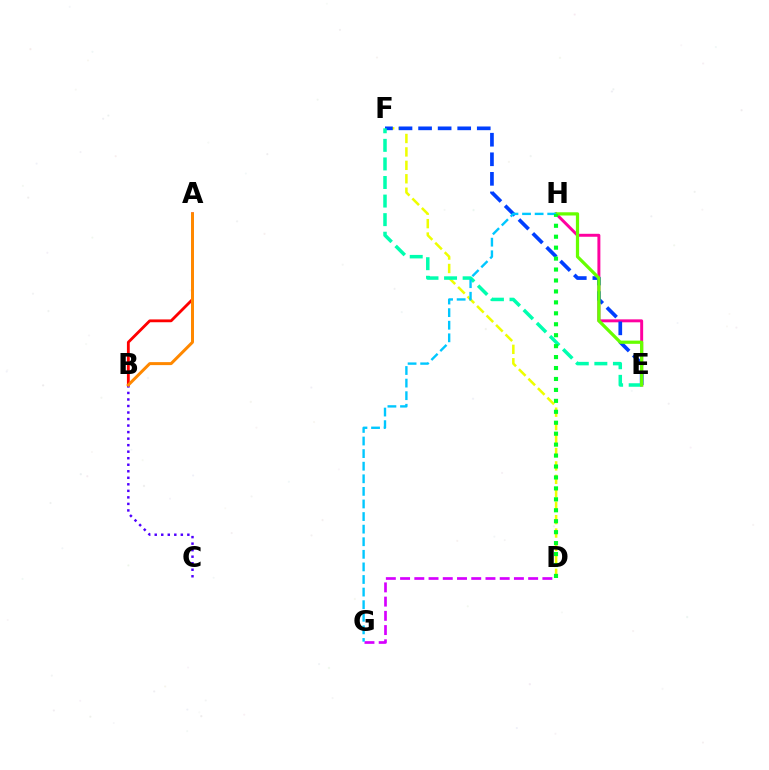{('D', 'F'): [{'color': '#eeff00', 'line_style': 'dashed', 'thickness': 1.82}], ('E', 'H'): [{'color': '#ff00a0', 'line_style': 'solid', 'thickness': 2.13}, {'color': '#66ff00', 'line_style': 'solid', 'thickness': 2.32}], ('D', 'G'): [{'color': '#d600ff', 'line_style': 'dashed', 'thickness': 1.93}], ('E', 'F'): [{'color': '#003fff', 'line_style': 'dashed', 'thickness': 2.66}, {'color': '#00ffaf', 'line_style': 'dashed', 'thickness': 2.52}], ('A', 'B'): [{'color': '#ff0000', 'line_style': 'solid', 'thickness': 2.03}, {'color': '#ff8800', 'line_style': 'solid', 'thickness': 2.15}], ('B', 'C'): [{'color': '#4f00ff', 'line_style': 'dotted', 'thickness': 1.77}], ('G', 'H'): [{'color': '#00c7ff', 'line_style': 'dashed', 'thickness': 1.71}], ('D', 'H'): [{'color': '#00ff27', 'line_style': 'dotted', 'thickness': 2.97}]}